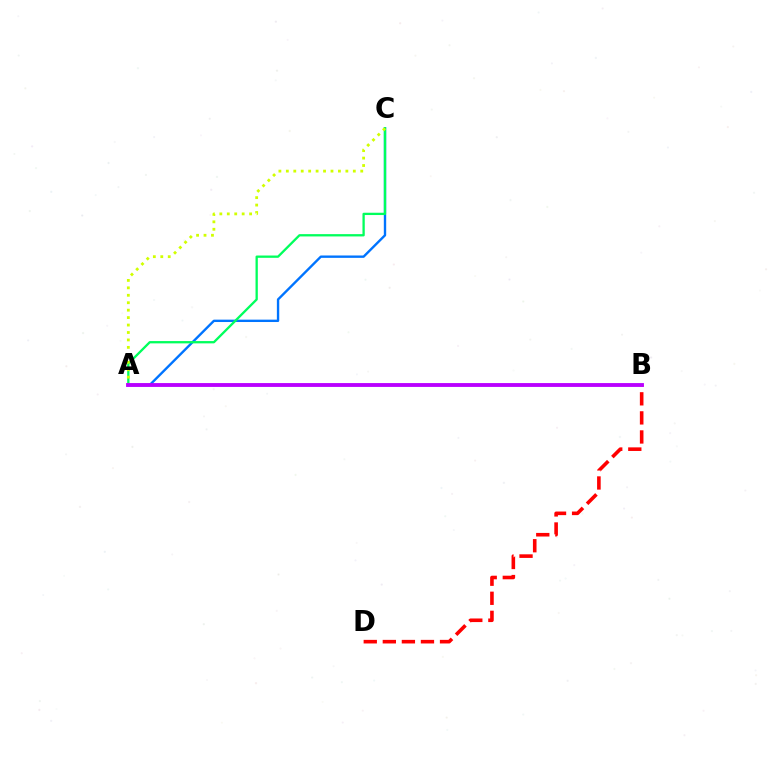{('B', 'D'): [{'color': '#ff0000', 'line_style': 'dashed', 'thickness': 2.59}], ('A', 'C'): [{'color': '#0074ff', 'line_style': 'solid', 'thickness': 1.71}, {'color': '#00ff5c', 'line_style': 'solid', 'thickness': 1.66}, {'color': '#d1ff00', 'line_style': 'dotted', 'thickness': 2.02}], ('A', 'B'): [{'color': '#b900ff', 'line_style': 'solid', 'thickness': 2.77}]}